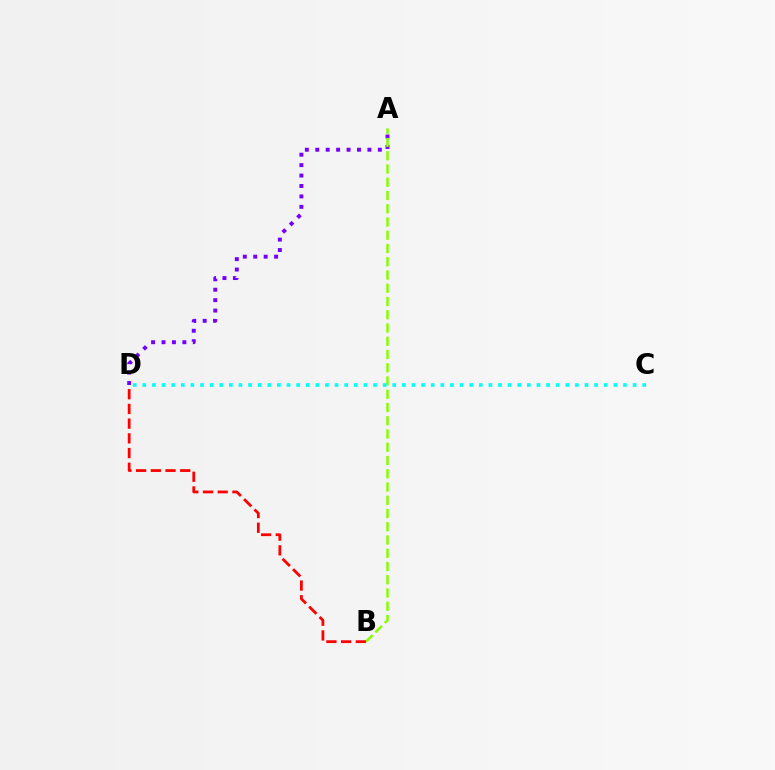{('A', 'D'): [{'color': '#7200ff', 'line_style': 'dotted', 'thickness': 2.83}], ('A', 'B'): [{'color': '#84ff00', 'line_style': 'dashed', 'thickness': 1.8}], ('B', 'D'): [{'color': '#ff0000', 'line_style': 'dashed', 'thickness': 2.0}], ('C', 'D'): [{'color': '#00fff6', 'line_style': 'dotted', 'thickness': 2.61}]}